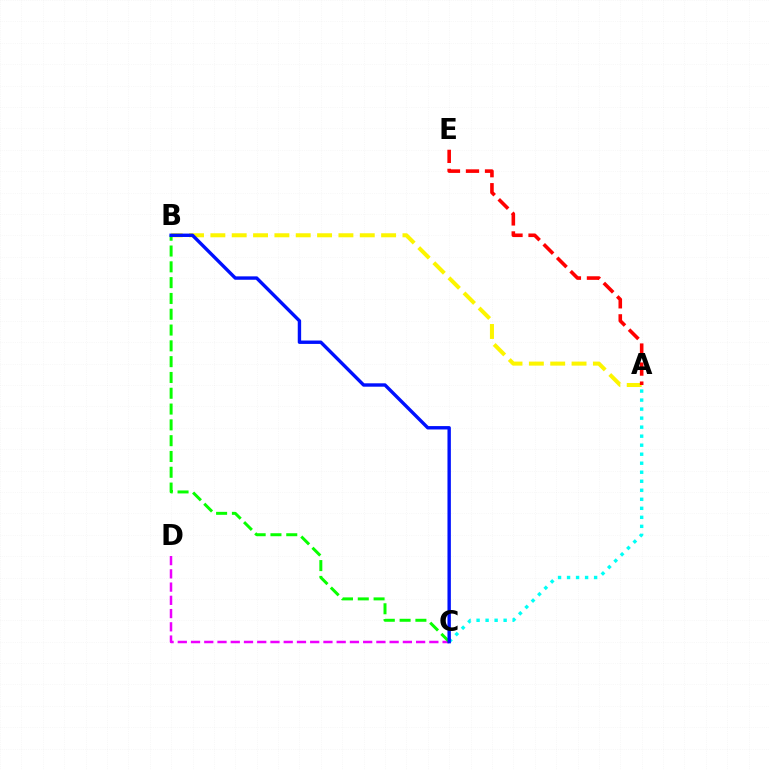{('C', 'D'): [{'color': '#ee00ff', 'line_style': 'dashed', 'thickness': 1.8}], ('A', 'B'): [{'color': '#fcf500', 'line_style': 'dashed', 'thickness': 2.9}], ('A', 'C'): [{'color': '#00fff6', 'line_style': 'dotted', 'thickness': 2.45}], ('B', 'C'): [{'color': '#08ff00', 'line_style': 'dashed', 'thickness': 2.15}, {'color': '#0010ff', 'line_style': 'solid', 'thickness': 2.44}], ('A', 'E'): [{'color': '#ff0000', 'line_style': 'dashed', 'thickness': 2.59}]}